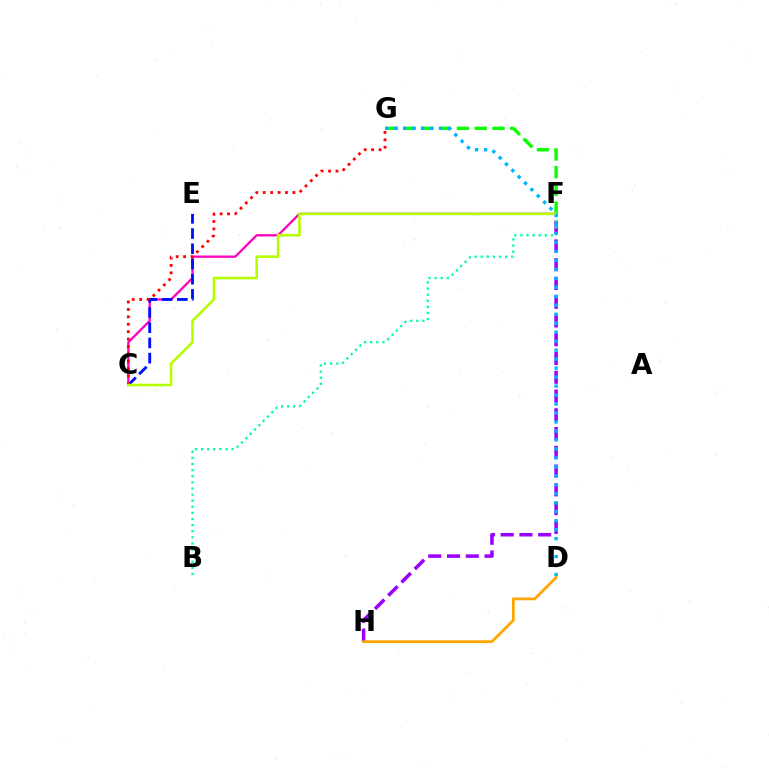{('F', 'H'): [{'color': '#9b00ff', 'line_style': 'dashed', 'thickness': 2.55}], ('C', 'F'): [{'color': '#ff00bd', 'line_style': 'solid', 'thickness': 1.65}, {'color': '#b3ff00', 'line_style': 'solid', 'thickness': 1.86}], ('C', 'E'): [{'color': '#0010ff', 'line_style': 'dashed', 'thickness': 2.07}], ('C', 'G'): [{'color': '#ff0000', 'line_style': 'dotted', 'thickness': 2.02}], ('F', 'G'): [{'color': '#08ff00', 'line_style': 'dashed', 'thickness': 2.41}], ('B', 'F'): [{'color': '#00ff9d', 'line_style': 'dotted', 'thickness': 1.66}], ('D', 'G'): [{'color': '#00b5ff', 'line_style': 'dotted', 'thickness': 2.44}], ('D', 'H'): [{'color': '#ffa500', 'line_style': 'solid', 'thickness': 1.98}]}